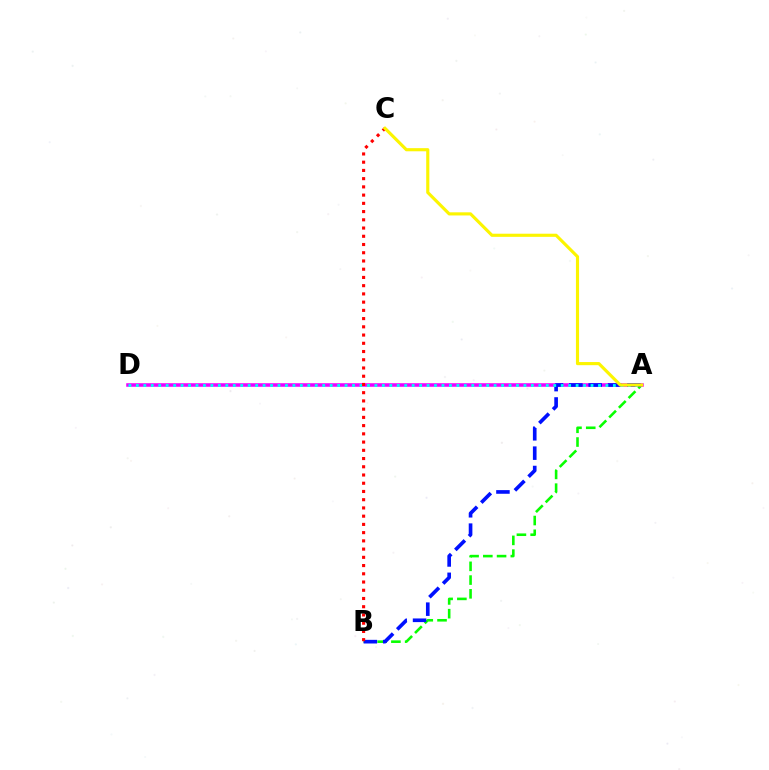{('A', 'B'): [{'color': '#08ff00', 'line_style': 'dashed', 'thickness': 1.87}, {'color': '#0010ff', 'line_style': 'dashed', 'thickness': 2.63}], ('A', 'D'): [{'color': '#ee00ff', 'line_style': 'solid', 'thickness': 2.55}, {'color': '#00fff6', 'line_style': 'dotted', 'thickness': 2.03}], ('B', 'C'): [{'color': '#ff0000', 'line_style': 'dotted', 'thickness': 2.24}], ('A', 'C'): [{'color': '#fcf500', 'line_style': 'solid', 'thickness': 2.26}]}